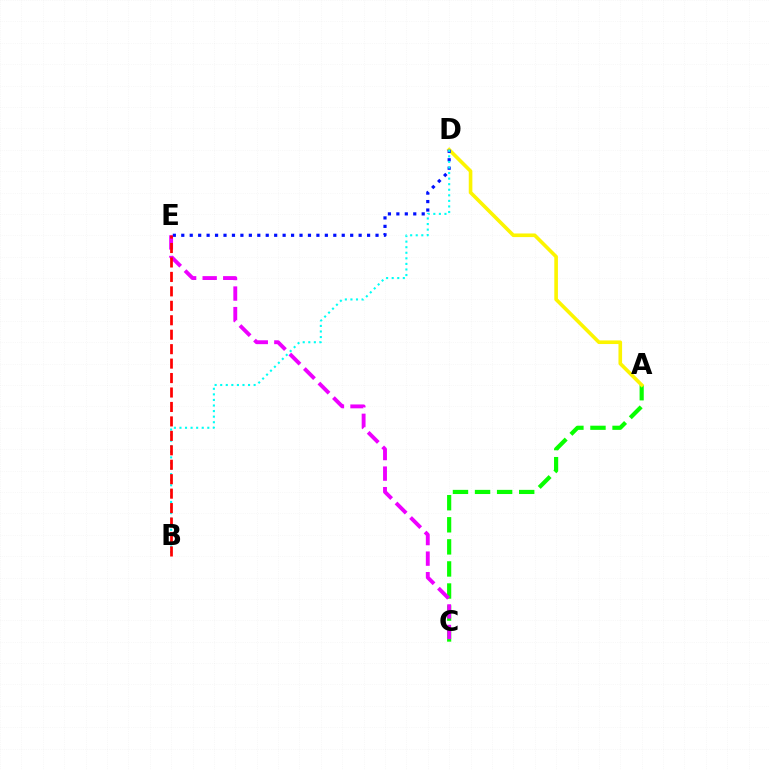{('A', 'C'): [{'color': '#08ff00', 'line_style': 'dashed', 'thickness': 3.0}], ('A', 'D'): [{'color': '#fcf500', 'line_style': 'solid', 'thickness': 2.61}], ('D', 'E'): [{'color': '#0010ff', 'line_style': 'dotted', 'thickness': 2.29}], ('C', 'E'): [{'color': '#ee00ff', 'line_style': 'dashed', 'thickness': 2.79}], ('B', 'D'): [{'color': '#00fff6', 'line_style': 'dotted', 'thickness': 1.51}], ('B', 'E'): [{'color': '#ff0000', 'line_style': 'dashed', 'thickness': 1.96}]}